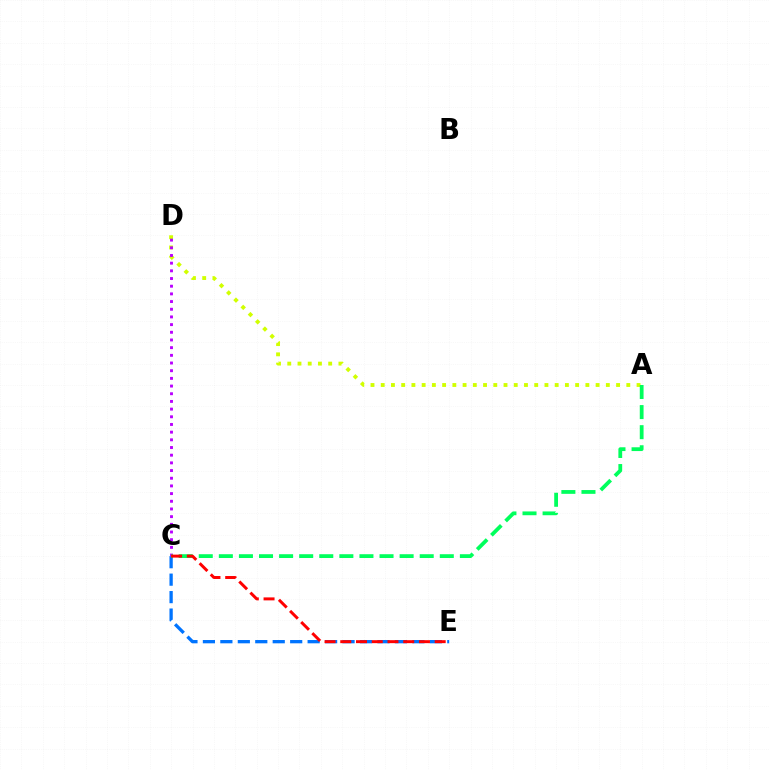{('A', 'D'): [{'color': '#d1ff00', 'line_style': 'dotted', 'thickness': 2.78}], ('C', 'E'): [{'color': '#0074ff', 'line_style': 'dashed', 'thickness': 2.37}, {'color': '#ff0000', 'line_style': 'dashed', 'thickness': 2.14}], ('C', 'D'): [{'color': '#b900ff', 'line_style': 'dotted', 'thickness': 2.09}], ('A', 'C'): [{'color': '#00ff5c', 'line_style': 'dashed', 'thickness': 2.73}]}